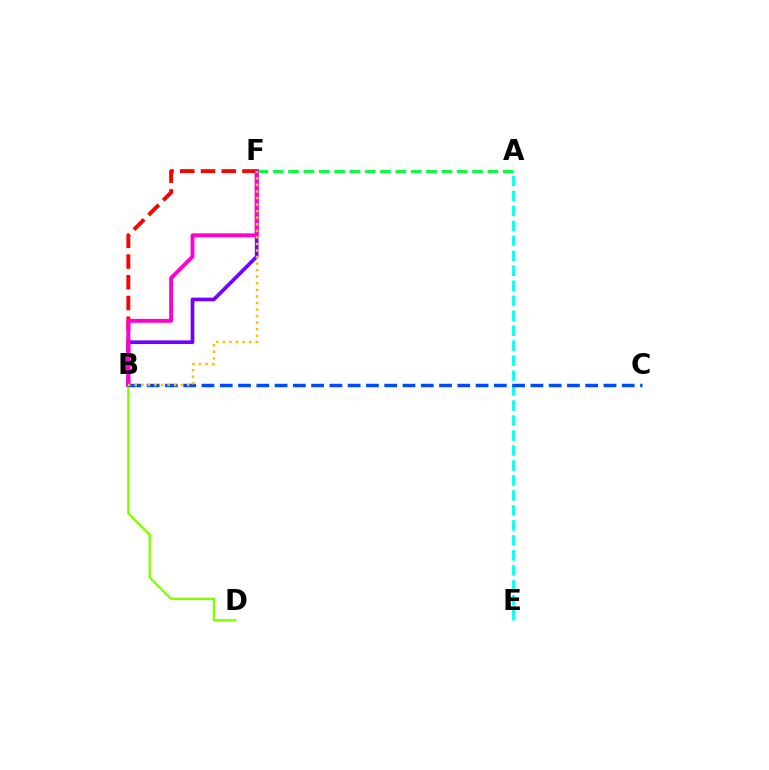{('A', 'F'): [{'color': '#00ff39', 'line_style': 'dashed', 'thickness': 2.08}], ('A', 'E'): [{'color': '#00fff6', 'line_style': 'dashed', 'thickness': 2.03}], ('B', 'D'): [{'color': '#84ff00', 'line_style': 'solid', 'thickness': 1.71}], ('B', 'F'): [{'color': '#ff0000', 'line_style': 'dashed', 'thickness': 2.81}, {'color': '#7200ff', 'line_style': 'solid', 'thickness': 2.64}, {'color': '#ff00cf', 'line_style': 'solid', 'thickness': 2.8}, {'color': '#ffbd00', 'line_style': 'dotted', 'thickness': 1.78}], ('B', 'C'): [{'color': '#004bff', 'line_style': 'dashed', 'thickness': 2.48}]}